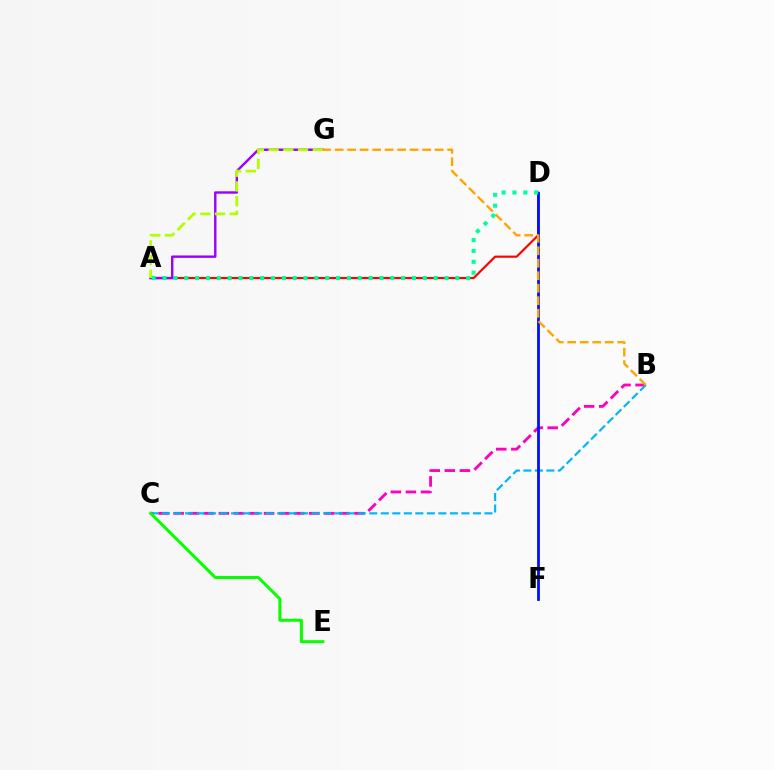{('A', 'D'): [{'color': '#ff0000', 'line_style': 'solid', 'thickness': 1.56}, {'color': '#00ff9d', 'line_style': 'dotted', 'thickness': 2.95}], ('B', 'C'): [{'color': '#ff00bd', 'line_style': 'dashed', 'thickness': 2.05}, {'color': '#00b5ff', 'line_style': 'dashed', 'thickness': 1.56}], ('D', 'F'): [{'color': '#0010ff', 'line_style': 'solid', 'thickness': 2.0}], ('A', 'G'): [{'color': '#9b00ff', 'line_style': 'solid', 'thickness': 1.73}, {'color': '#b3ff00', 'line_style': 'dashed', 'thickness': 2.0}], ('B', 'G'): [{'color': '#ffa500', 'line_style': 'dashed', 'thickness': 1.7}], ('C', 'E'): [{'color': '#08ff00', 'line_style': 'solid', 'thickness': 2.15}]}